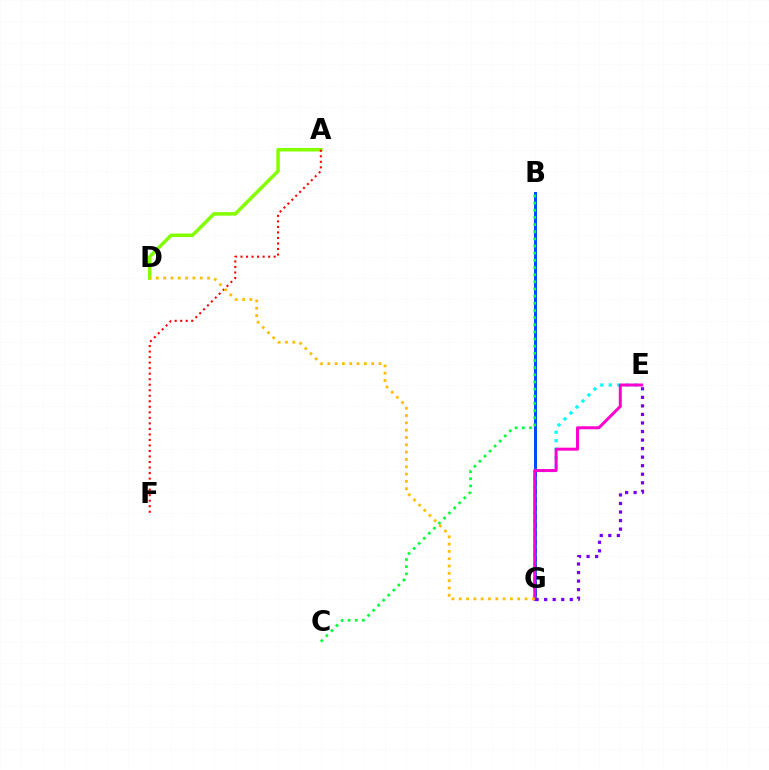{('B', 'G'): [{'color': '#004bff', 'line_style': 'solid', 'thickness': 2.15}], ('A', 'D'): [{'color': '#84ff00', 'line_style': 'solid', 'thickness': 2.53}], ('E', 'G'): [{'color': '#00fff6', 'line_style': 'dotted', 'thickness': 2.3}, {'color': '#ff00cf', 'line_style': 'solid', 'thickness': 2.15}, {'color': '#7200ff', 'line_style': 'dotted', 'thickness': 2.32}], ('A', 'F'): [{'color': '#ff0000', 'line_style': 'dotted', 'thickness': 1.5}], ('B', 'C'): [{'color': '#00ff39', 'line_style': 'dotted', 'thickness': 1.94}], ('D', 'G'): [{'color': '#ffbd00', 'line_style': 'dotted', 'thickness': 1.99}]}